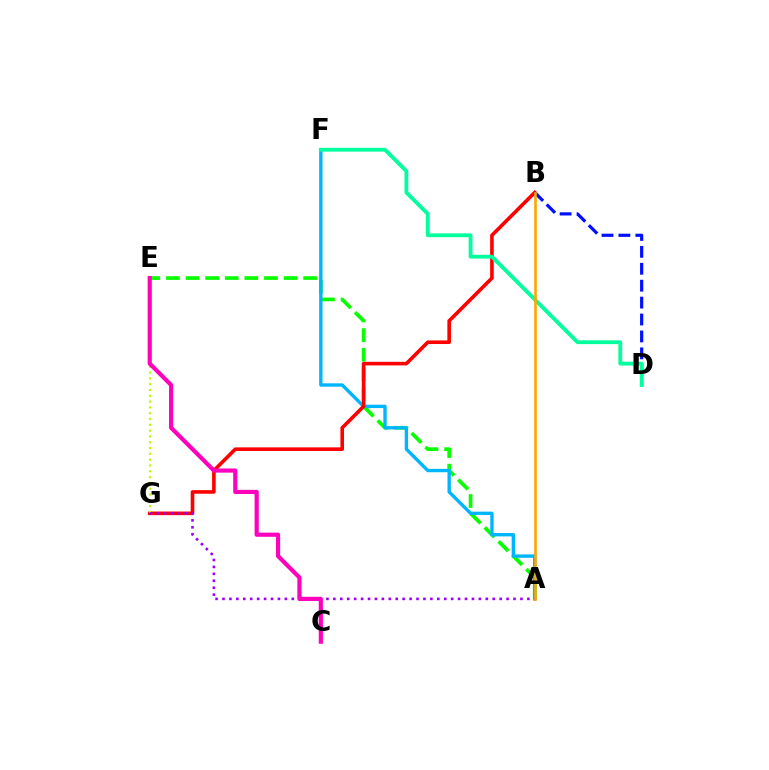{('A', 'E'): [{'color': '#08ff00', 'line_style': 'dashed', 'thickness': 2.66}], ('A', 'F'): [{'color': '#00b5ff', 'line_style': 'solid', 'thickness': 2.42}], ('B', 'G'): [{'color': '#ff0000', 'line_style': 'solid', 'thickness': 2.59}], ('E', 'G'): [{'color': '#b3ff00', 'line_style': 'dotted', 'thickness': 1.58}], ('A', 'G'): [{'color': '#9b00ff', 'line_style': 'dotted', 'thickness': 1.88}], ('B', 'D'): [{'color': '#0010ff', 'line_style': 'dashed', 'thickness': 2.3}], ('D', 'F'): [{'color': '#00ff9d', 'line_style': 'solid', 'thickness': 2.74}], ('C', 'E'): [{'color': '#ff00bd', 'line_style': 'solid', 'thickness': 2.99}], ('A', 'B'): [{'color': '#ffa500', 'line_style': 'solid', 'thickness': 1.89}]}